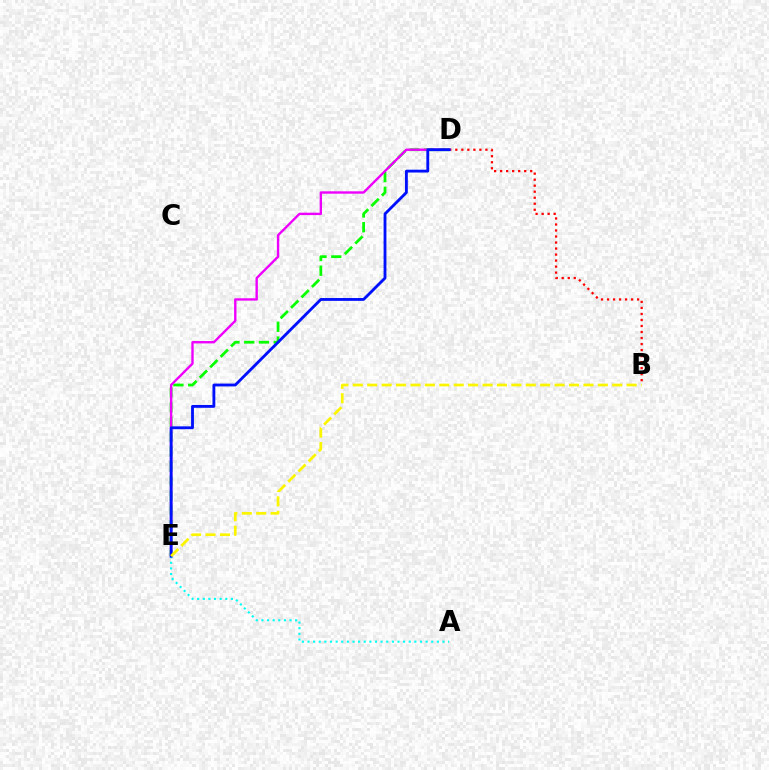{('B', 'D'): [{'color': '#ff0000', 'line_style': 'dotted', 'thickness': 1.64}], ('D', 'E'): [{'color': '#08ff00', 'line_style': 'dashed', 'thickness': 2.0}, {'color': '#ee00ff', 'line_style': 'solid', 'thickness': 1.72}, {'color': '#0010ff', 'line_style': 'solid', 'thickness': 2.04}], ('A', 'E'): [{'color': '#00fff6', 'line_style': 'dotted', 'thickness': 1.53}], ('B', 'E'): [{'color': '#fcf500', 'line_style': 'dashed', 'thickness': 1.96}]}